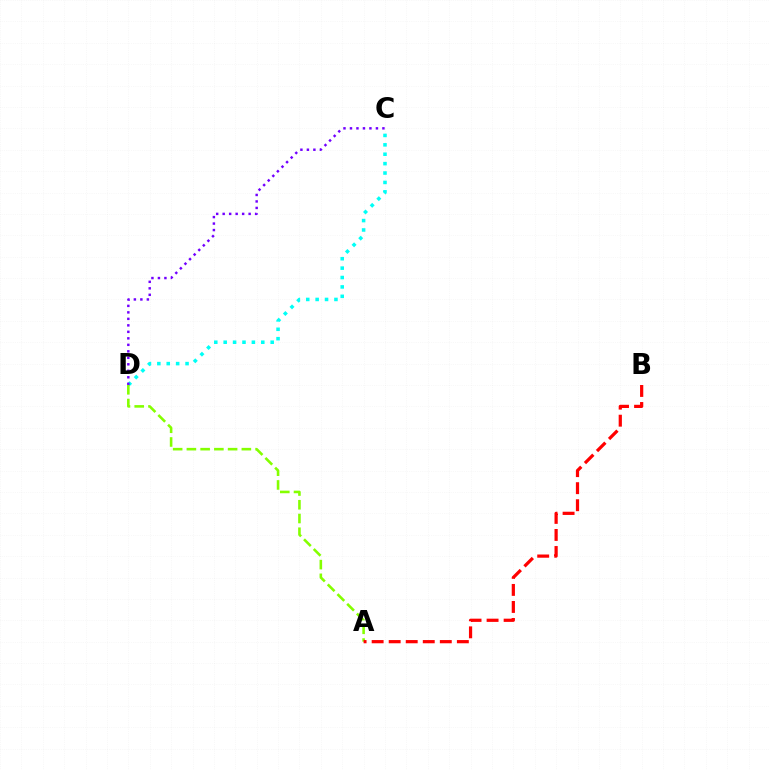{('C', 'D'): [{'color': '#00fff6', 'line_style': 'dotted', 'thickness': 2.55}, {'color': '#7200ff', 'line_style': 'dotted', 'thickness': 1.76}], ('A', 'D'): [{'color': '#84ff00', 'line_style': 'dashed', 'thickness': 1.87}], ('A', 'B'): [{'color': '#ff0000', 'line_style': 'dashed', 'thickness': 2.32}]}